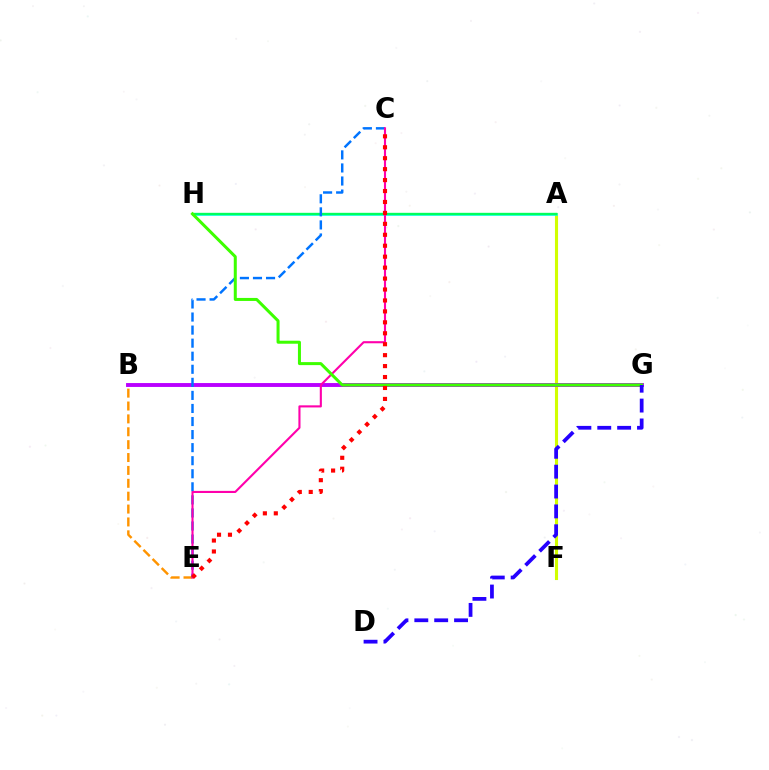{('A', 'F'): [{'color': '#d1ff00', 'line_style': 'solid', 'thickness': 2.23}], ('A', 'H'): [{'color': '#00fff6', 'line_style': 'solid', 'thickness': 1.83}, {'color': '#00ff5c', 'line_style': 'solid', 'thickness': 1.7}], ('B', 'E'): [{'color': '#ff9400', 'line_style': 'dashed', 'thickness': 1.75}], ('B', 'G'): [{'color': '#b900ff', 'line_style': 'solid', 'thickness': 2.8}], ('C', 'E'): [{'color': '#0074ff', 'line_style': 'dashed', 'thickness': 1.77}, {'color': '#ff00ac', 'line_style': 'solid', 'thickness': 1.52}, {'color': '#ff0000', 'line_style': 'dotted', 'thickness': 2.97}], ('G', 'H'): [{'color': '#3dff00', 'line_style': 'solid', 'thickness': 2.17}], ('D', 'G'): [{'color': '#2500ff', 'line_style': 'dashed', 'thickness': 2.7}]}